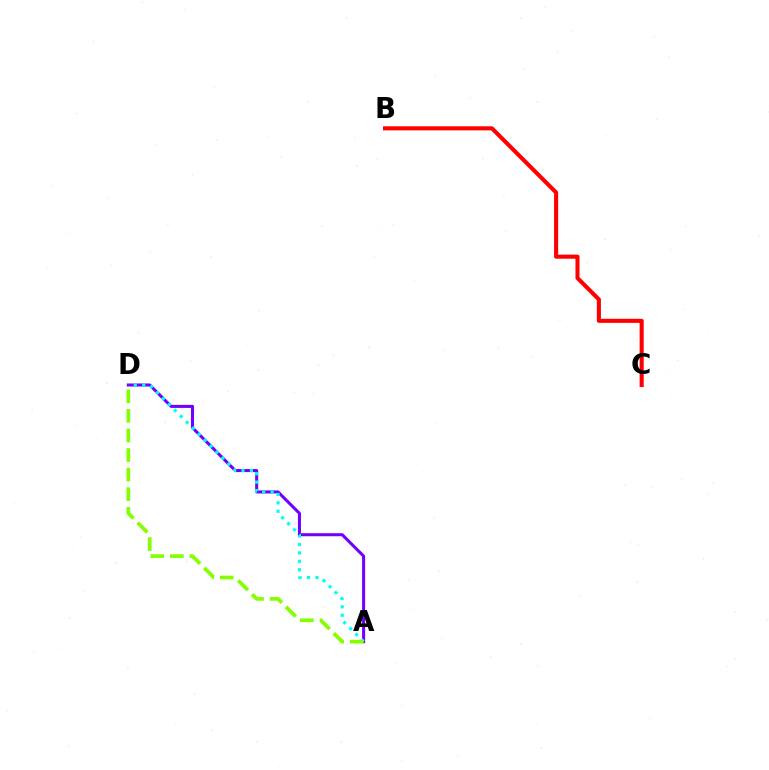{('A', 'D'): [{'color': '#7200ff', 'line_style': 'solid', 'thickness': 2.2}, {'color': '#00fff6', 'line_style': 'dotted', 'thickness': 2.29}, {'color': '#84ff00', 'line_style': 'dashed', 'thickness': 2.66}], ('B', 'C'): [{'color': '#ff0000', 'line_style': 'solid', 'thickness': 2.93}]}